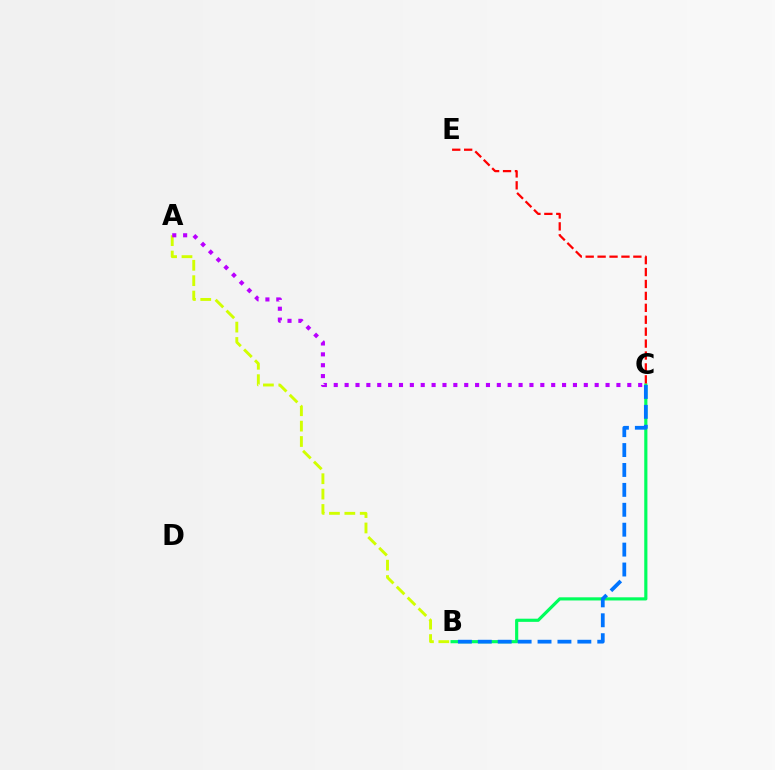{('A', 'B'): [{'color': '#d1ff00', 'line_style': 'dashed', 'thickness': 2.09}], ('B', 'C'): [{'color': '#00ff5c', 'line_style': 'solid', 'thickness': 2.27}, {'color': '#0074ff', 'line_style': 'dashed', 'thickness': 2.7}], ('C', 'E'): [{'color': '#ff0000', 'line_style': 'dashed', 'thickness': 1.62}], ('A', 'C'): [{'color': '#b900ff', 'line_style': 'dotted', 'thickness': 2.95}]}